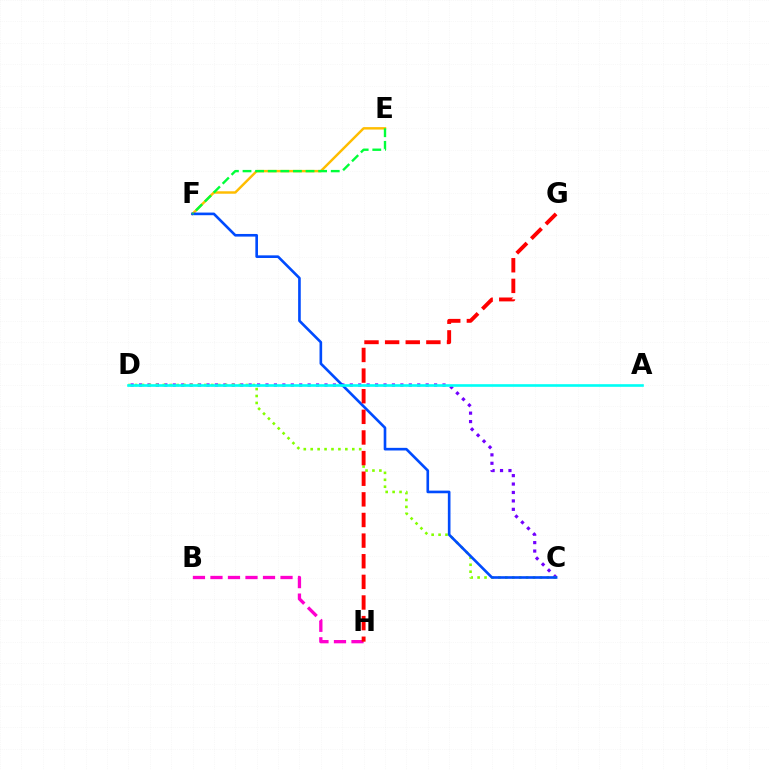{('C', 'D'): [{'color': '#7200ff', 'line_style': 'dotted', 'thickness': 2.29}, {'color': '#84ff00', 'line_style': 'dotted', 'thickness': 1.88}], ('E', 'F'): [{'color': '#ffbd00', 'line_style': 'solid', 'thickness': 1.76}, {'color': '#00ff39', 'line_style': 'dashed', 'thickness': 1.71}], ('B', 'H'): [{'color': '#ff00cf', 'line_style': 'dashed', 'thickness': 2.38}], ('C', 'F'): [{'color': '#004bff', 'line_style': 'solid', 'thickness': 1.9}], ('A', 'D'): [{'color': '#00fff6', 'line_style': 'solid', 'thickness': 1.89}], ('G', 'H'): [{'color': '#ff0000', 'line_style': 'dashed', 'thickness': 2.8}]}